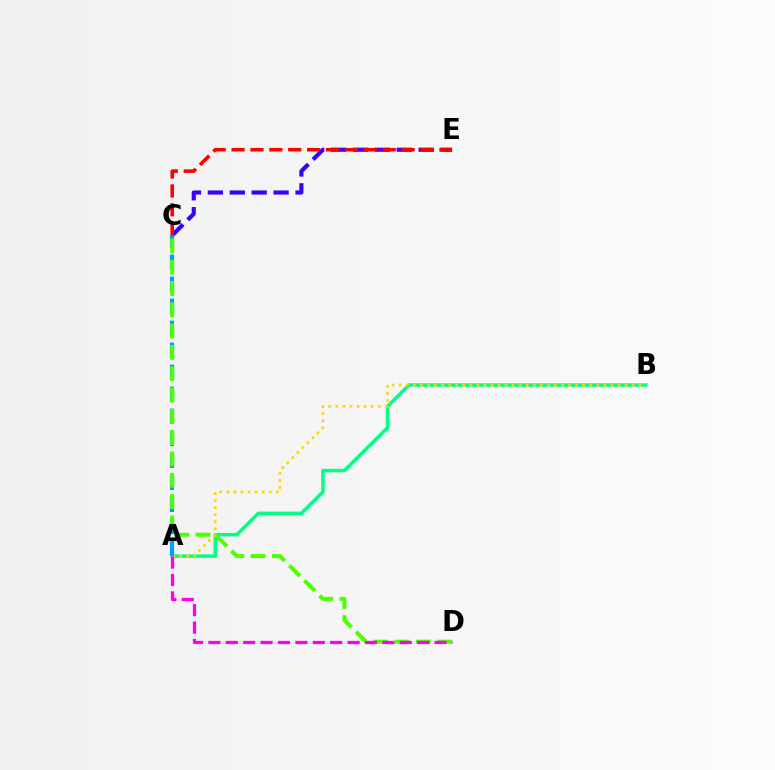{('A', 'B'): [{'color': '#00ff86', 'line_style': 'solid', 'thickness': 2.51}, {'color': '#ffd500', 'line_style': 'dotted', 'thickness': 1.92}], ('C', 'E'): [{'color': '#3700ff', 'line_style': 'dashed', 'thickness': 2.98}, {'color': '#ff0000', 'line_style': 'dashed', 'thickness': 2.57}], ('A', 'C'): [{'color': '#009eff', 'line_style': 'dashed', 'thickness': 2.99}], ('C', 'D'): [{'color': '#4fff00', 'line_style': 'dashed', 'thickness': 2.89}], ('A', 'D'): [{'color': '#ff00ed', 'line_style': 'dashed', 'thickness': 2.36}]}